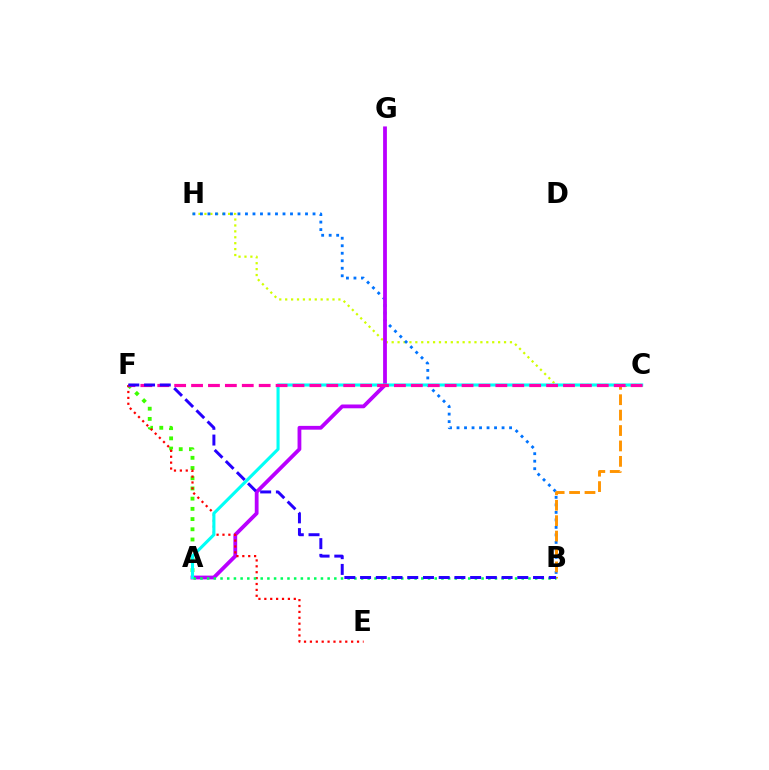{('C', 'H'): [{'color': '#d1ff00', 'line_style': 'dotted', 'thickness': 1.61}], ('B', 'H'): [{'color': '#0074ff', 'line_style': 'dotted', 'thickness': 2.04}], ('A', 'G'): [{'color': '#b900ff', 'line_style': 'solid', 'thickness': 2.73}], ('A', 'F'): [{'color': '#3dff00', 'line_style': 'dotted', 'thickness': 2.77}], ('E', 'F'): [{'color': '#ff0000', 'line_style': 'dotted', 'thickness': 1.6}], ('B', 'C'): [{'color': '#ff9400', 'line_style': 'dashed', 'thickness': 2.09}], ('A', 'C'): [{'color': '#00fff6', 'line_style': 'solid', 'thickness': 2.23}], ('C', 'F'): [{'color': '#ff00ac', 'line_style': 'dashed', 'thickness': 2.3}], ('A', 'B'): [{'color': '#00ff5c', 'line_style': 'dotted', 'thickness': 1.82}], ('B', 'F'): [{'color': '#2500ff', 'line_style': 'dashed', 'thickness': 2.14}]}